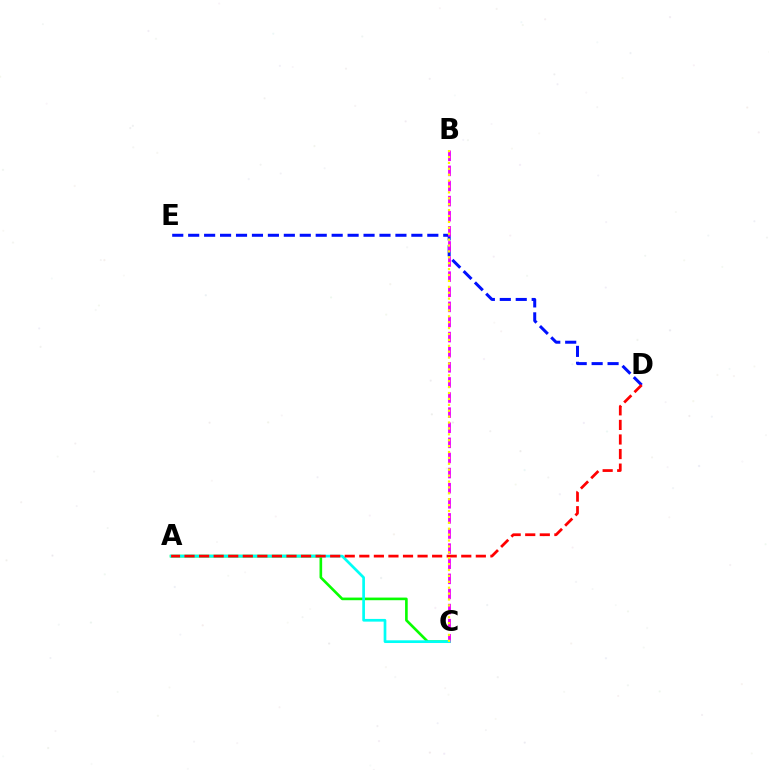{('D', 'E'): [{'color': '#0010ff', 'line_style': 'dashed', 'thickness': 2.17}], ('A', 'C'): [{'color': '#08ff00', 'line_style': 'solid', 'thickness': 1.9}, {'color': '#00fff6', 'line_style': 'solid', 'thickness': 1.94}], ('B', 'C'): [{'color': '#ee00ff', 'line_style': 'dashed', 'thickness': 2.05}, {'color': '#fcf500', 'line_style': 'dotted', 'thickness': 1.6}], ('A', 'D'): [{'color': '#ff0000', 'line_style': 'dashed', 'thickness': 1.98}]}